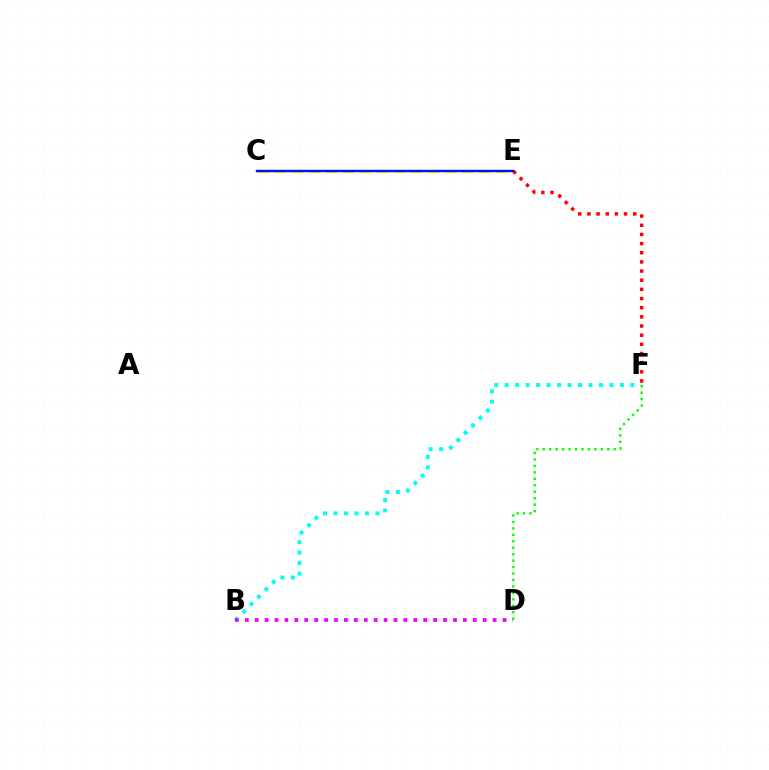{('B', 'F'): [{'color': '#00fff6', 'line_style': 'dotted', 'thickness': 2.85}], ('E', 'F'): [{'color': '#ff0000', 'line_style': 'dotted', 'thickness': 2.49}], ('C', 'E'): [{'color': '#fcf500', 'line_style': 'dashed', 'thickness': 2.31}, {'color': '#0010ff', 'line_style': 'solid', 'thickness': 1.72}], ('B', 'D'): [{'color': '#ee00ff', 'line_style': 'dotted', 'thickness': 2.69}], ('D', 'F'): [{'color': '#08ff00', 'line_style': 'dotted', 'thickness': 1.75}]}